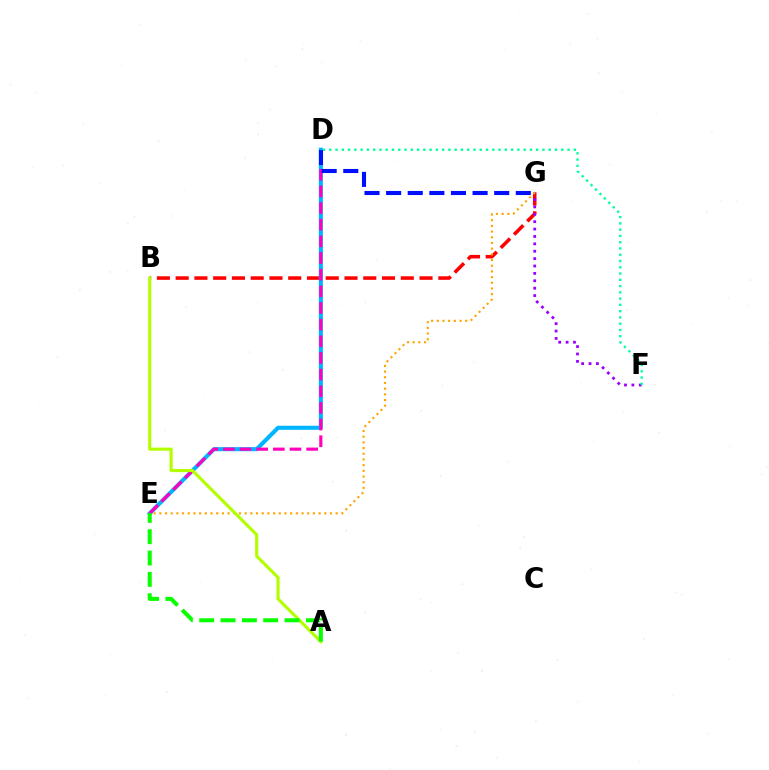{('B', 'G'): [{'color': '#ff0000', 'line_style': 'dashed', 'thickness': 2.55}], ('F', 'G'): [{'color': '#9b00ff', 'line_style': 'dotted', 'thickness': 2.01}], ('D', 'E'): [{'color': '#00b5ff', 'line_style': 'solid', 'thickness': 2.93}, {'color': '#ff00bd', 'line_style': 'dashed', 'thickness': 2.26}], ('D', 'F'): [{'color': '#00ff9d', 'line_style': 'dotted', 'thickness': 1.7}], ('E', 'G'): [{'color': '#ffa500', 'line_style': 'dotted', 'thickness': 1.55}], ('D', 'G'): [{'color': '#0010ff', 'line_style': 'dashed', 'thickness': 2.94}], ('A', 'B'): [{'color': '#b3ff00', 'line_style': 'solid', 'thickness': 2.24}], ('A', 'E'): [{'color': '#08ff00', 'line_style': 'dashed', 'thickness': 2.9}]}